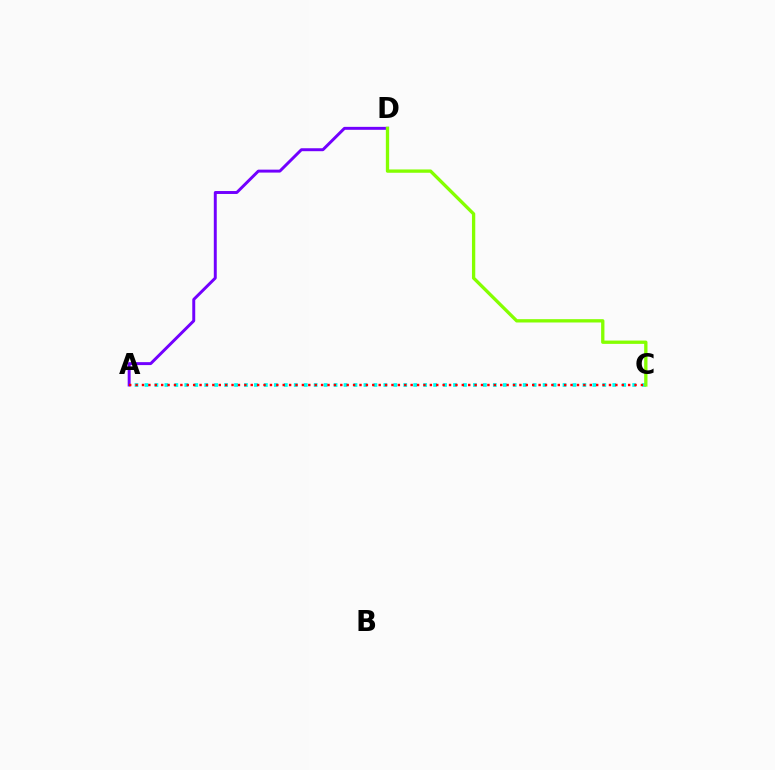{('A', 'D'): [{'color': '#7200ff', 'line_style': 'solid', 'thickness': 2.12}], ('A', 'C'): [{'color': '#00fff6', 'line_style': 'dotted', 'thickness': 2.7}, {'color': '#ff0000', 'line_style': 'dotted', 'thickness': 1.74}], ('C', 'D'): [{'color': '#84ff00', 'line_style': 'solid', 'thickness': 2.39}]}